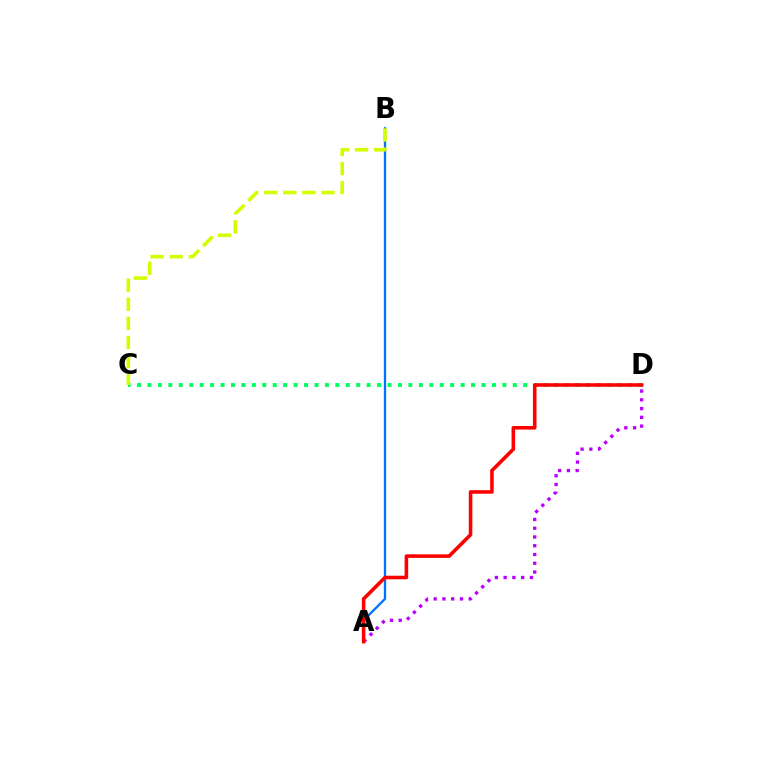{('A', 'B'): [{'color': '#0074ff', 'line_style': 'solid', 'thickness': 1.66}], ('C', 'D'): [{'color': '#00ff5c', 'line_style': 'dotted', 'thickness': 2.84}], ('B', 'C'): [{'color': '#d1ff00', 'line_style': 'dashed', 'thickness': 2.59}], ('A', 'D'): [{'color': '#b900ff', 'line_style': 'dotted', 'thickness': 2.38}, {'color': '#ff0000', 'line_style': 'solid', 'thickness': 2.57}]}